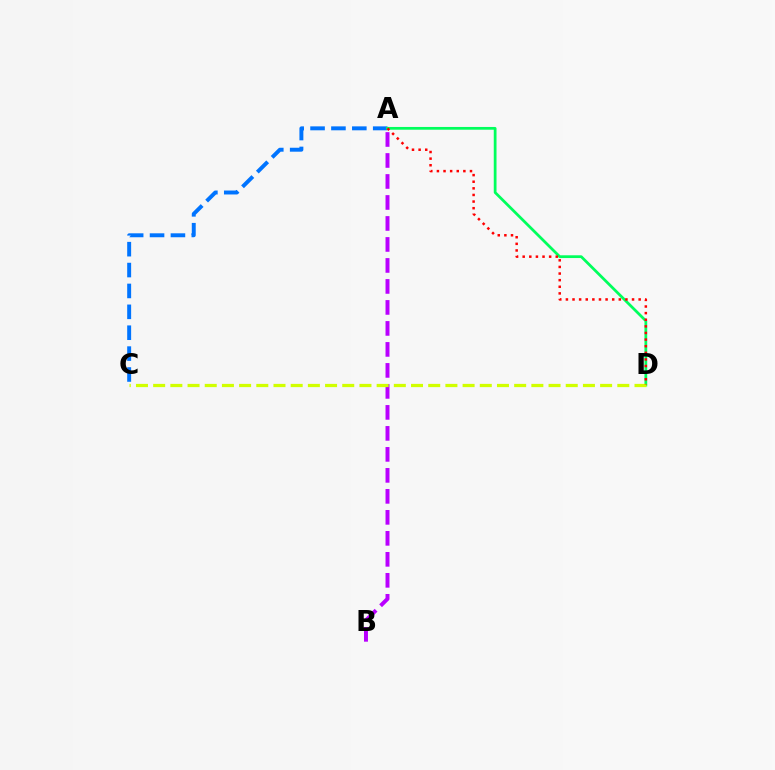{('A', 'C'): [{'color': '#0074ff', 'line_style': 'dashed', 'thickness': 2.84}], ('A', 'D'): [{'color': '#00ff5c', 'line_style': 'solid', 'thickness': 1.98}, {'color': '#ff0000', 'line_style': 'dotted', 'thickness': 1.8}], ('A', 'B'): [{'color': '#b900ff', 'line_style': 'dashed', 'thickness': 2.85}], ('C', 'D'): [{'color': '#d1ff00', 'line_style': 'dashed', 'thickness': 2.34}]}